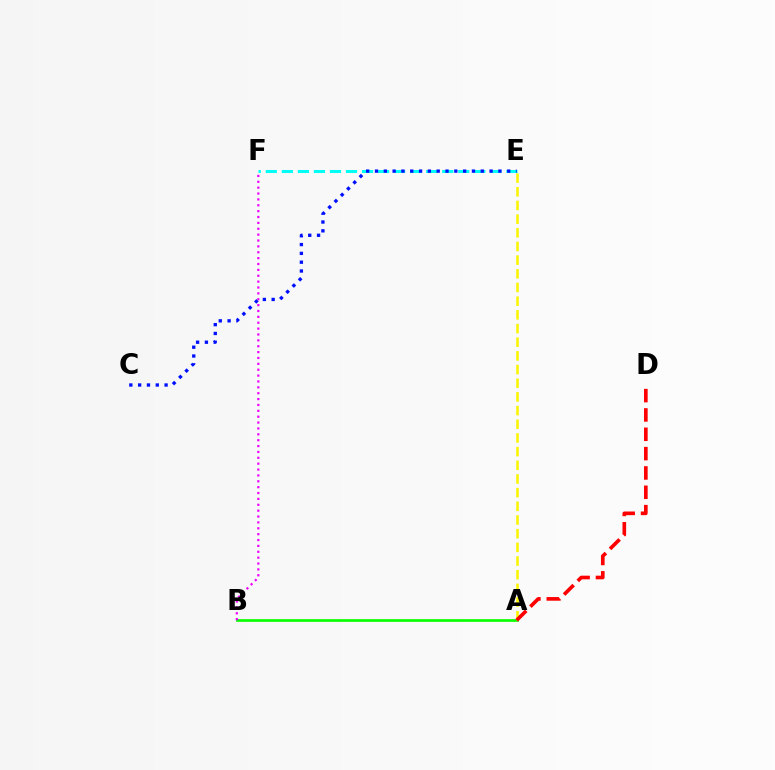{('A', 'B'): [{'color': '#08ff00', 'line_style': 'solid', 'thickness': 1.93}], ('A', 'E'): [{'color': '#fcf500', 'line_style': 'dashed', 'thickness': 1.86}], ('B', 'F'): [{'color': '#ee00ff', 'line_style': 'dotted', 'thickness': 1.6}], ('E', 'F'): [{'color': '#00fff6', 'line_style': 'dashed', 'thickness': 2.18}], ('C', 'E'): [{'color': '#0010ff', 'line_style': 'dotted', 'thickness': 2.4}], ('A', 'D'): [{'color': '#ff0000', 'line_style': 'dashed', 'thickness': 2.63}]}